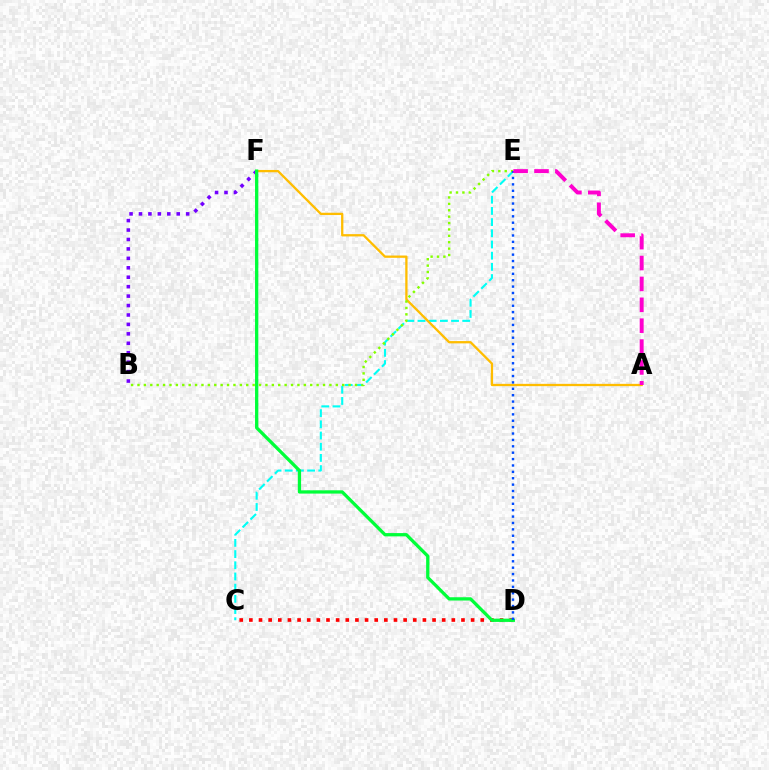{('C', 'E'): [{'color': '#00fff6', 'line_style': 'dashed', 'thickness': 1.52}], ('A', 'F'): [{'color': '#ffbd00', 'line_style': 'solid', 'thickness': 1.65}], ('B', 'E'): [{'color': '#84ff00', 'line_style': 'dotted', 'thickness': 1.74}], ('C', 'D'): [{'color': '#ff0000', 'line_style': 'dotted', 'thickness': 2.62}], ('B', 'F'): [{'color': '#7200ff', 'line_style': 'dotted', 'thickness': 2.56}], ('D', 'F'): [{'color': '#00ff39', 'line_style': 'solid', 'thickness': 2.36}], ('D', 'E'): [{'color': '#004bff', 'line_style': 'dotted', 'thickness': 1.74}], ('A', 'E'): [{'color': '#ff00cf', 'line_style': 'dashed', 'thickness': 2.84}]}